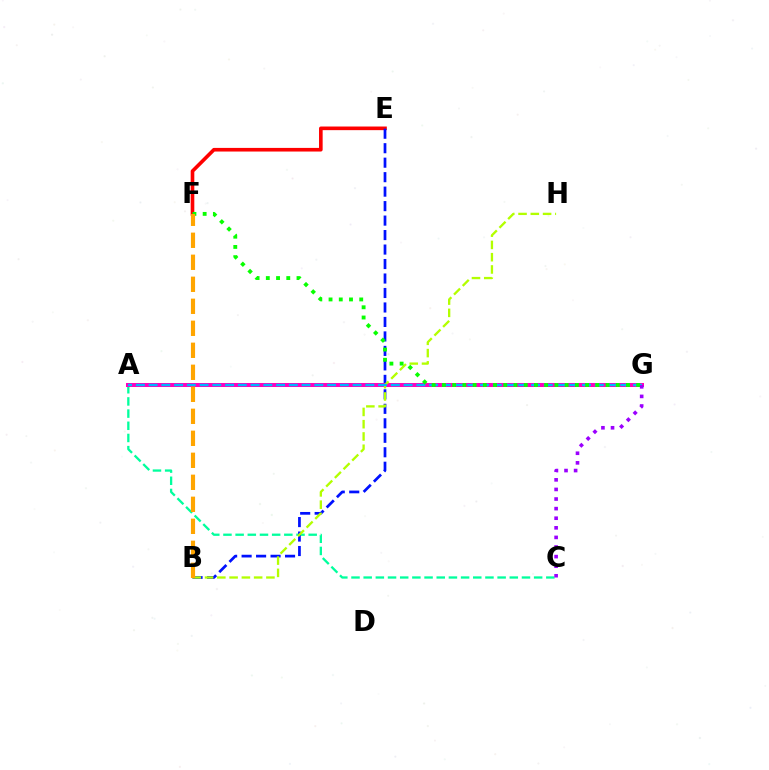{('A', 'C'): [{'color': '#00ff9d', 'line_style': 'dashed', 'thickness': 1.65}], ('E', 'F'): [{'color': '#ff0000', 'line_style': 'solid', 'thickness': 2.61}], ('B', 'E'): [{'color': '#0010ff', 'line_style': 'dashed', 'thickness': 1.97}], ('A', 'G'): [{'color': '#ff00bd', 'line_style': 'solid', 'thickness': 2.89}, {'color': '#00b5ff', 'line_style': 'dashed', 'thickness': 1.73}], ('B', 'H'): [{'color': '#b3ff00', 'line_style': 'dashed', 'thickness': 1.67}], ('F', 'G'): [{'color': '#08ff00', 'line_style': 'dotted', 'thickness': 2.78}], ('B', 'F'): [{'color': '#ffa500', 'line_style': 'dashed', 'thickness': 2.99}], ('C', 'G'): [{'color': '#9b00ff', 'line_style': 'dotted', 'thickness': 2.61}]}